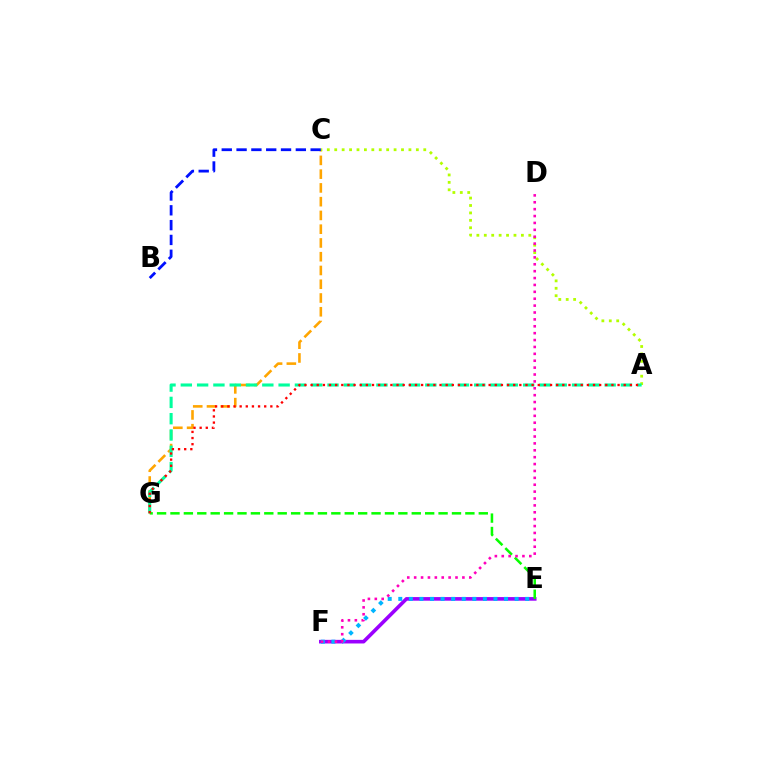{('C', 'G'): [{'color': '#ffa500', 'line_style': 'dashed', 'thickness': 1.87}], ('A', 'C'): [{'color': '#b3ff00', 'line_style': 'dotted', 'thickness': 2.02}], ('A', 'G'): [{'color': '#00ff9d', 'line_style': 'dashed', 'thickness': 2.21}, {'color': '#ff0000', 'line_style': 'dotted', 'thickness': 1.67}], ('E', 'F'): [{'color': '#9b00ff', 'line_style': 'solid', 'thickness': 2.61}, {'color': '#00b5ff', 'line_style': 'dotted', 'thickness': 2.87}], ('E', 'G'): [{'color': '#08ff00', 'line_style': 'dashed', 'thickness': 1.82}], ('D', 'F'): [{'color': '#ff00bd', 'line_style': 'dotted', 'thickness': 1.87}], ('B', 'C'): [{'color': '#0010ff', 'line_style': 'dashed', 'thickness': 2.01}]}